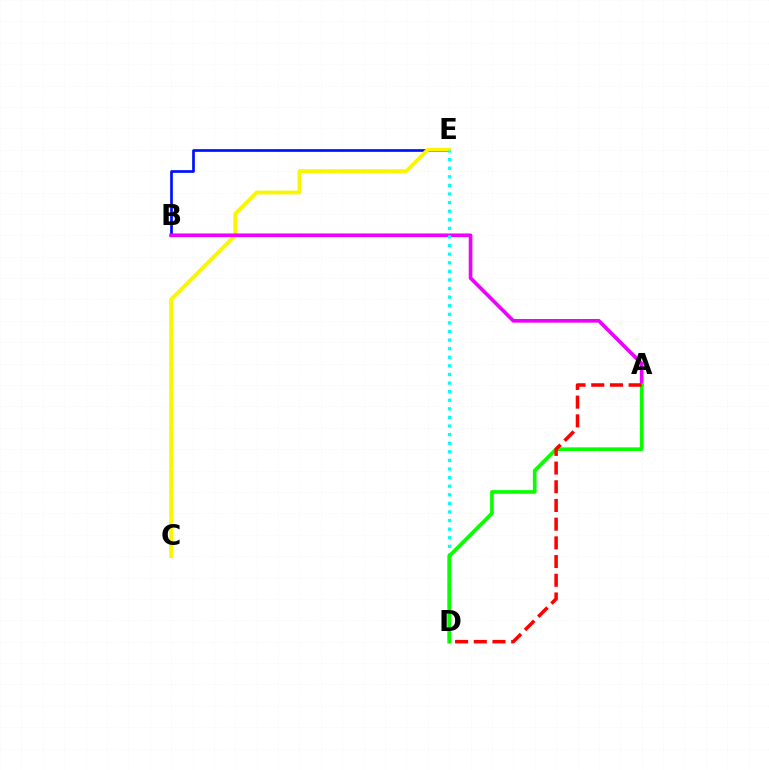{('B', 'E'): [{'color': '#0010ff', 'line_style': 'solid', 'thickness': 1.94}], ('C', 'E'): [{'color': '#fcf500', 'line_style': 'solid', 'thickness': 2.74}], ('A', 'B'): [{'color': '#ee00ff', 'line_style': 'solid', 'thickness': 2.64}], ('D', 'E'): [{'color': '#00fff6', 'line_style': 'dotted', 'thickness': 2.34}], ('A', 'D'): [{'color': '#08ff00', 'line_style': 'solid', 'thickness': 2.63}, {'color': '#ff0000', 'line_style': 'dashed', 'thickness': 2.54}]}